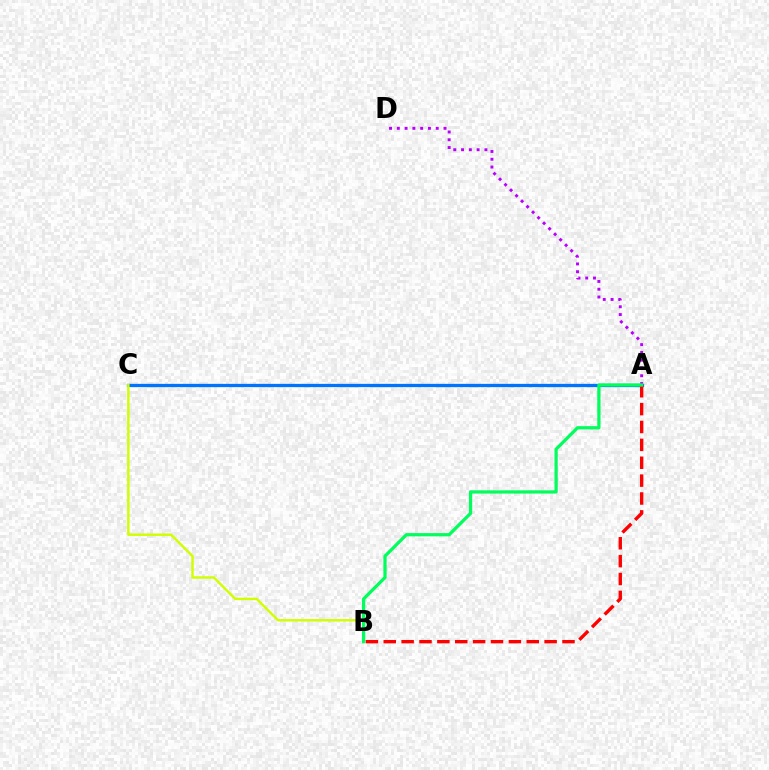{('A', 'C'): [{'color': '#0074ff', 'line_style': 'solid', 'thickness': 2.36}], ('A', 'D'): [{'color': '#b900ff', 'line_style': 'dotted', 'thickness': 2.11}], ('B', 'C'): [{'color': '#d1ff00', 'line_style': 'solid', 'thickness': 1.75}], ('A', 'B'): [{'color': '#ff0000', 'line_style': 'dashed', 'thickness': 2.43}, {'color': '#00ff5c', 'line_style': 'solid', 'thickness': 2.34}]}